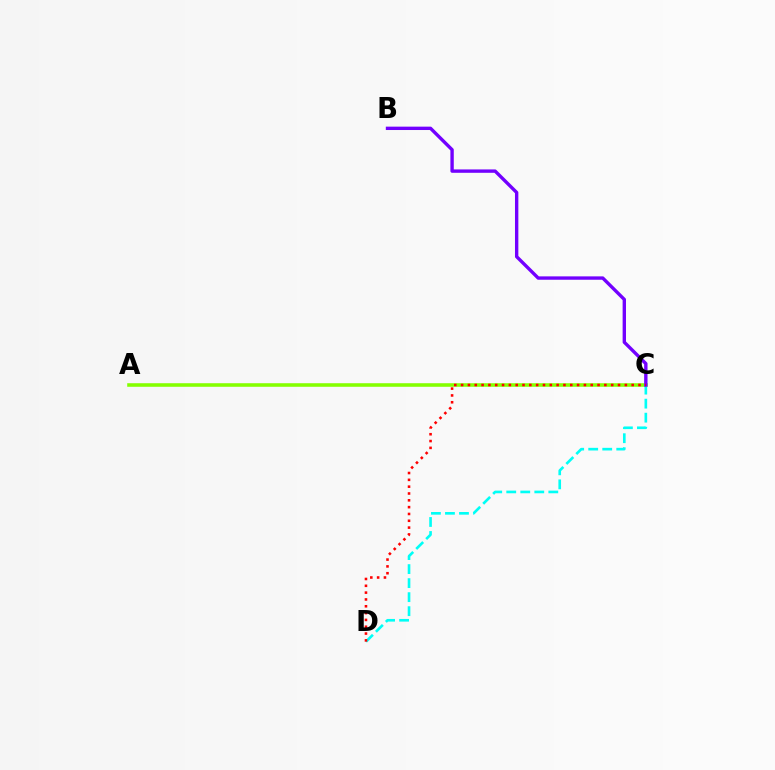{('A', 'C'): [{'color': '#84ff00', 'line_style': 'solid', 'thickness': 2.56}], ('C', 'D'): [{'color': '#00fff6', 'line_style': 'dashed', 'thickness': 1.9}, {'color': '#ff0000', 'line_style': 'dotted', 'thickness': 1.85}], ('B', 'C'): [{'color': '#7200ff', 'line_style': 'solid', 'thickness': 2.43}]}